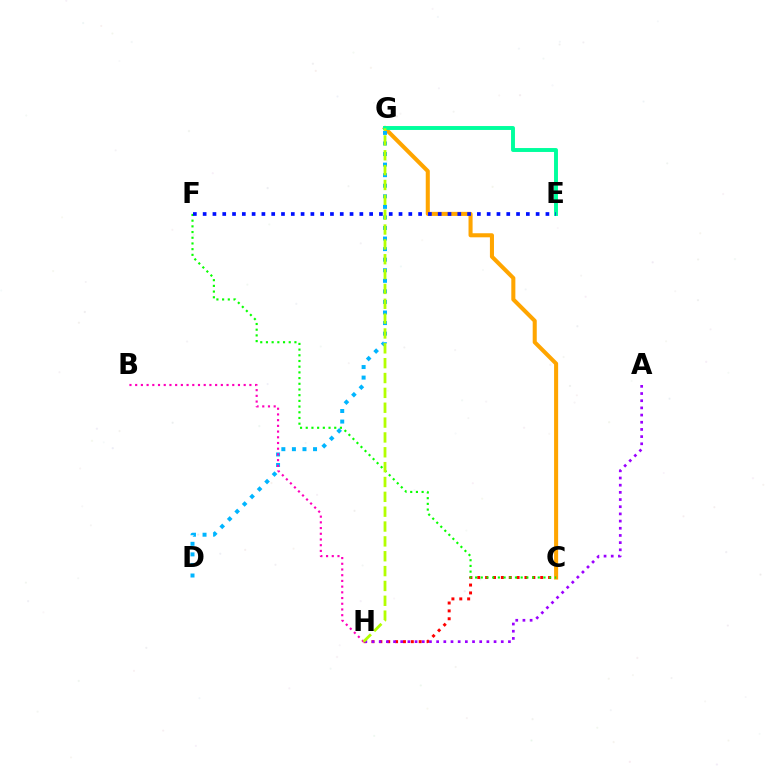{('C', 'G'): [{'color': '#ffa500', 'line_style': 'solid', 'thickness': 2.92}], ('E', 'G'): [{'color': '#00ff9d', 'line_style': 'solid', 'thickness': 2.82}], ('C', 'H'): [{'color': '#ff0000', 'line_style': 'dotted', 'thickness': 2.14}], ('D', 'G'): [{'color': '#00b5ff', 'line_style': 'dotted', 'thickness': 2.87}], ('C', 'F'): [{'color': '#08ff00', 'line_style': 'dotted', 'thickness': 1.55}], ('B', 'H'): [{'color': '#ff00bd', 'line_style': 'dotted', 'thickness': 1.55}], ('A', 'H'): [{'color': '#9b00ff', 'line_style': 'dotted', 'thickness': 1.95}], ('E', 'F'): [{'color': '#0010ff', 'line_style': 'dotted', 'thickness': 2.66}], ('G', 'H'): [{'color': '#b3ff00', 'line_style': 'dashed', 'thickness': 2.02}]}